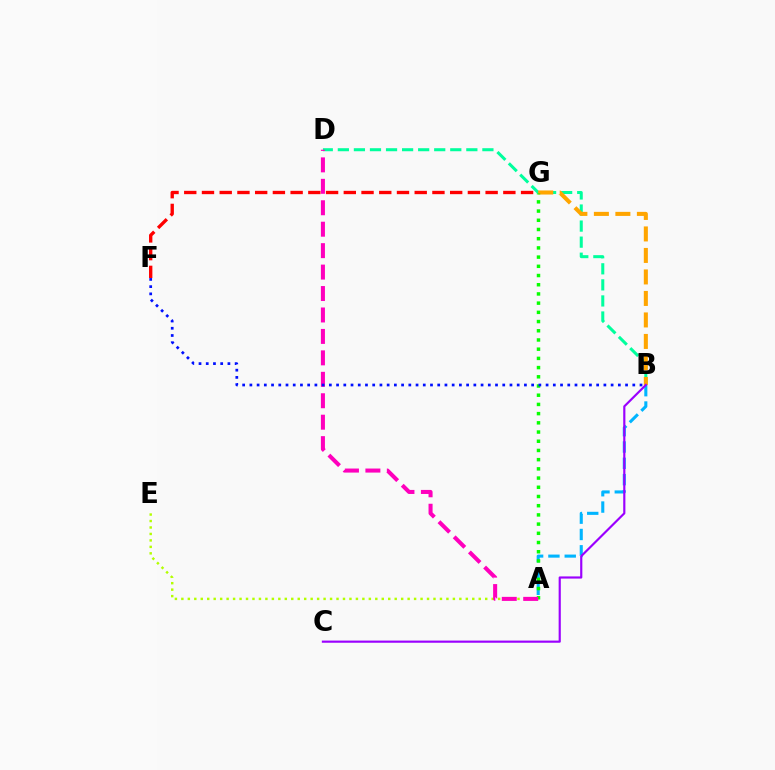{('B', 'D'): [{'color': '#00ff9d', 'line_style': 'dashed', 'thickness': 2.18}], ('A', 'B'): [{'color': '#00b5ff', 'line_style': 'dashed', 'thickness': 2.22}], ('A', 'E'): [{'color': '#b3ff00', 'line_style': 'dotted', 'thickness': 1.76}], ('F', 'G'): [{'color': '#ff0000', 'line_style': 'dashed', 'thickness': 2.41}], ('B', 'G'): [{'color': '#ffa500', 'line_style': 'dashed', 'thickness': 2.92}], ('A', 'G'): [{'color': '#08ff00', 'line_style': 'dotted', 'thickness': 2.5}], ('B', 'C'): [{'color': '#9b00ff', 'line_style': 'solid', 'thickness': 1.56}], ('A', 'D'): [{'color': '#ff00bd', 'line_style': 'dashed', 'thickness': 2.91}], ('B', 'F'): [{'color': '#0010ff', 'line_style': 'dotted', 'thickness': 1.96}]}